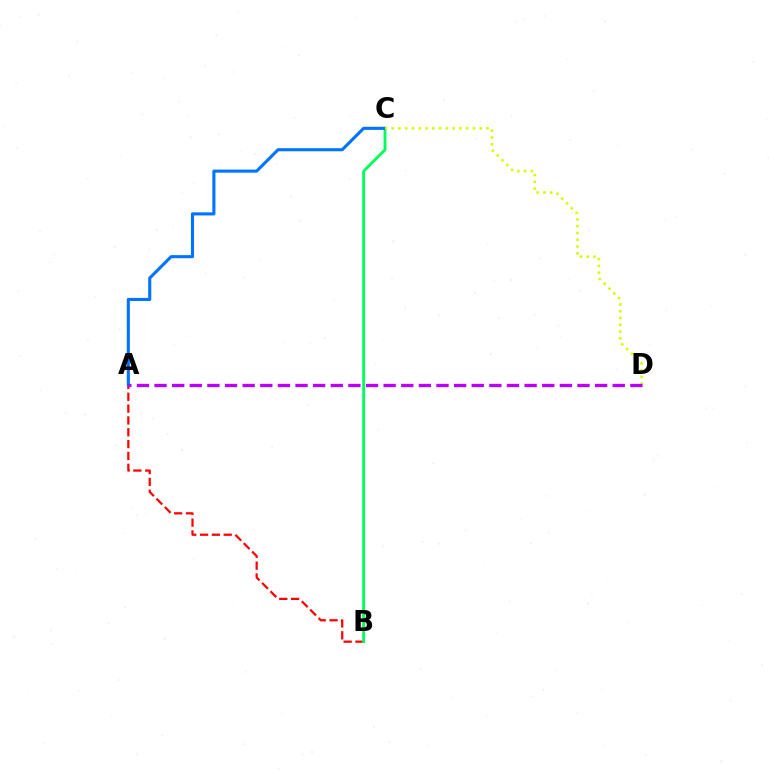{('A', 'B'): [{'color': '#ff0000', 'line_style': 'dashed', 'thickness': 1.61}], ('B', 'C'): [{'color': '#00ff5c', 'line_style': 'solid', 'thickness': 2.06}], ('A', 'C'): [{'color': '#0074ff', 'line_style': 'solid', 'thickness': 2.22}], ('C', 'D'): [{'color': '#d1ff00', 'line_style': 'dotted', 'thickness': 1.84}], ('A', 'D'): [{'color': '#b900ff', 'line_style': 'dashed', 'thickness': 2.39}]}